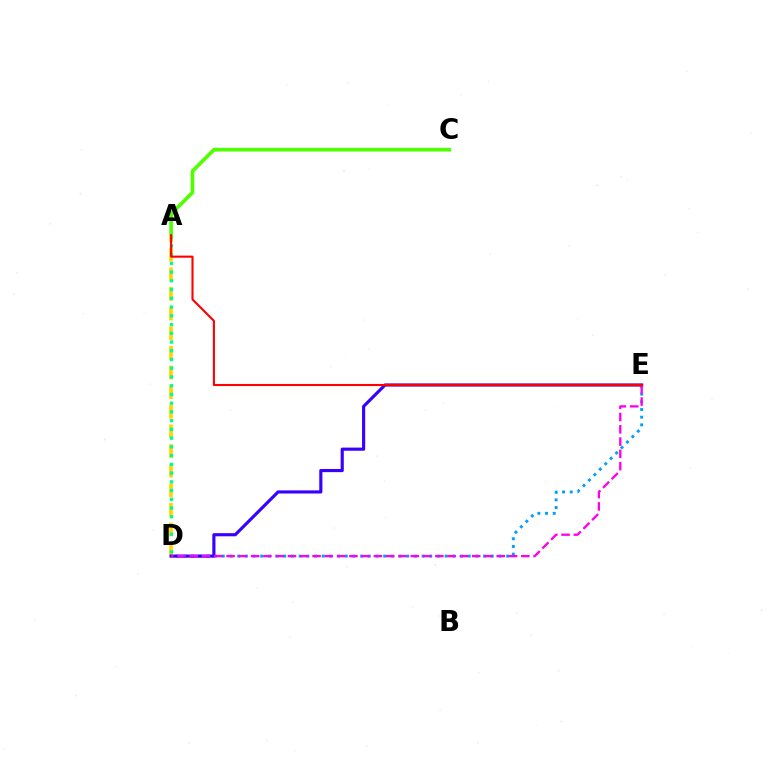{('A', 'C'): [{'color': '#4fff00', 'line_style': 'solid', 'thickness': 2.63}], ('A', 'D'): [{'color': '#ffd500', 'line_style': 'dashed', 'thickness': 2.67}, {'color': '#00ff86', 'line_style': 'dotted', 'thickness': 2.37}], ('D', 'E'): [{'color': '#009eff', 'line_style': 'dotted', 'thickness': 2.09}, {'color': '#3700ff', 'line_style': 'solid', 'thickness': 2.26}, {'color': '#ff00ed', 'line_style': 'dashed', 'thickness': 1.67}], ('A', 'E'): [{'color': '#ff0000', 'line_style': 'solid', 'thickness': 1.52}]}